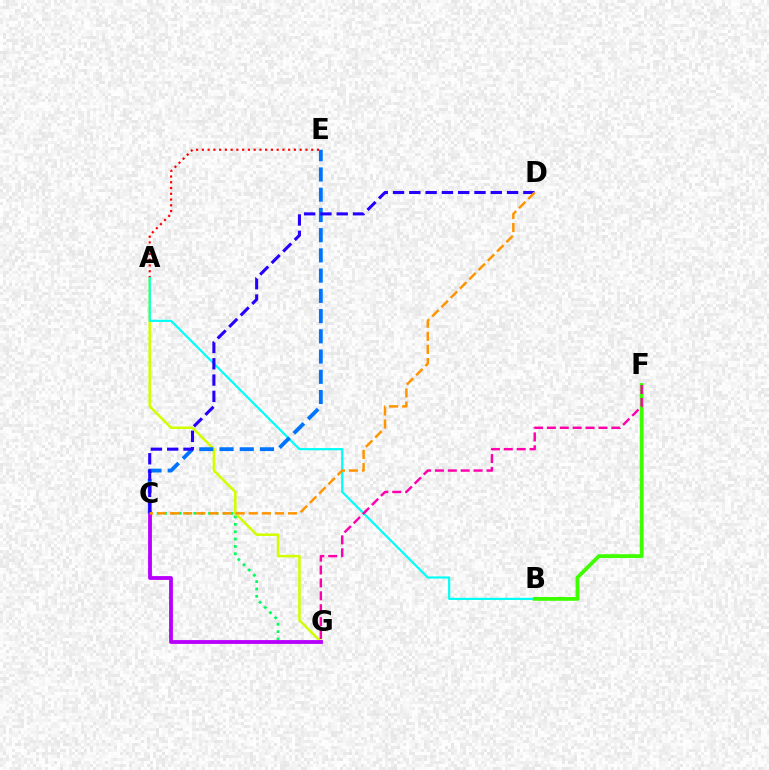{('A', 'G'): [{'color': '#d1ff00', 'line_style': 'solid', 'thickness': 1.83}], ('A', 'E'): [{'color': '#ff0000', 'line_style': 'dotted', 'thickness': 1.56}], ('A', 'B'): [{'color': '#00fff6', 'line_style': 'solid', 'thickness': 1.58}], ('C', 'G'): [{'color': '#00ff5c', 'line_style': 'dotted', 'thickness': 2.0}, {'color': '#b900ff', 'line_style': 'solid', 'thickness': 2.75}], ('B', 'F'): [{'color': '#3dff00', 'line_style': 'solid', 'thickness': 2.74}], ('C', 'E'): [{'color': '#0074ff', 'line_style': 'dashed', 'thickness': 2.75}], ('C', 'D'): [{'color': '#2500ff', 'line_style': 'dashed', 'thickness': 2.21}, {'color': '#ff9400', 'line_style': 'dashed', 'thickness': 1.78}], ('F', 'G'): [{'color': '#ff00ac', 'line_style': 'dashed', 'thickness': 1.75}]}